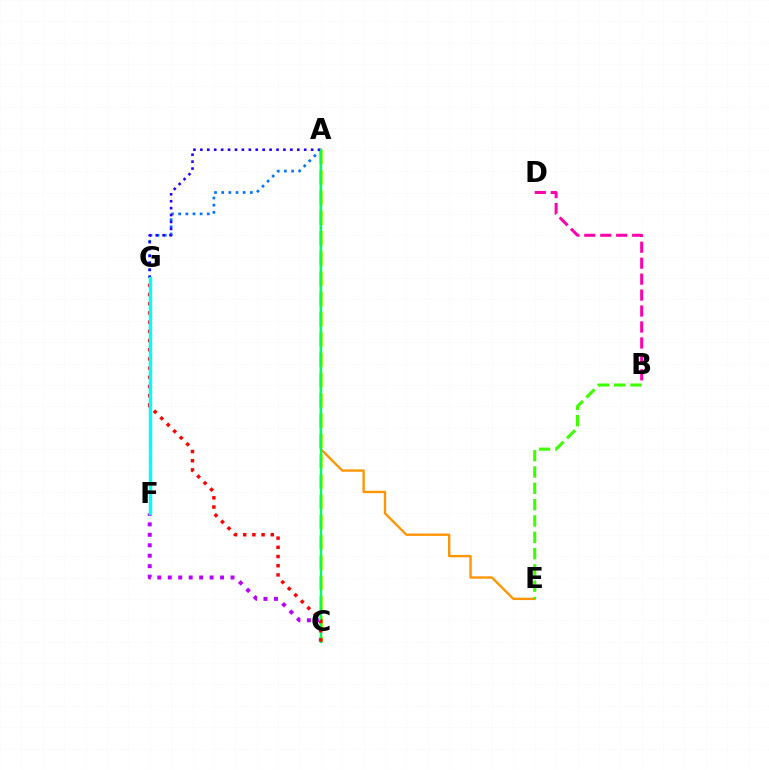{('A', 'G'): [{'color': '#0074ff', 'line_style': 'dotted', 'thickness': 1.94}, {'color': '#2500ff', 'line_style': 'dotted', 'thickness': 1.88}], ('C', 'F'): [{'color': '#b900ff', 'line_style': 'dotted', 'thickness': 2.84}], ('B', 'D'): [{'color': '#ff00ac', 'line_style': 'dashed', 'thickness': 2.17}], ('A', 'C'): [{'color': '#d1ff00', 'line_style': 'dashed', 'thickness': 2.75}, {'color': '#00ff5c', 'line_style': 'solid', 'thickness': 1.75}], ('A', 'E'): [{'color': '#ff9400', 'line_style': 'solid', 'thickness': 1.68}], ('C', 'G'): [{'color': '#ff0000', 'line_style': 'dotted', 'thickness': 2.5}], ('B', 'E'): [{'color': '#3dff00', 'line_style': 'dashed', 'thickness': 2.22}], ('F', 'G'): [{'color': '#00fff6', 'line_style': 'solid', 'thickness': 2.45}]}